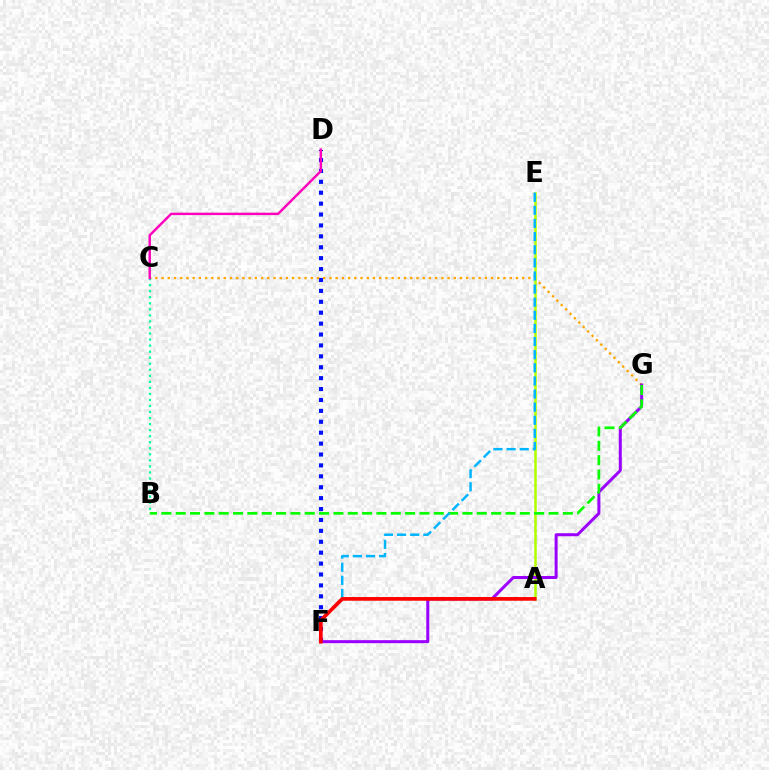{('D', 'F'): [{'color': '#0010ff', 'line_style': 'dotted', 'thickness': 2.96}], ('C', 'G'): [{'color': '#ffa500', 'line_style': 'dotted', 'thickness': 1.69}], ('A', 'E'): [{'color': '#b3ff00', 'line_style': 'solid', 'thickness': 1.83}], ('F', 'G'): [{'color': '#9b00ff', 'line_style': 'solid', 'thickness': 2.17}], ('B', 'G'): [{'color': '#08ff00', 'line_style': 'dashed', 'thickness': 1.95}], ('B', 'C'): [{'color': '#00ff9d', 'line_style': 'dotted', 'thickness': 1.64}], ('E', 'F'): [{'color': '#00b5ff', 'line_style': 'dashed', 'thickness': 1.78}], ('A', 'F'): [{'color': '#ff0000', 'line_style': 'solid', 'thickness': 2.66}], ('C', 'D'): [{'color': '#ff00bd', 'line_style': 'solid', 'thickness': 1.76}]}